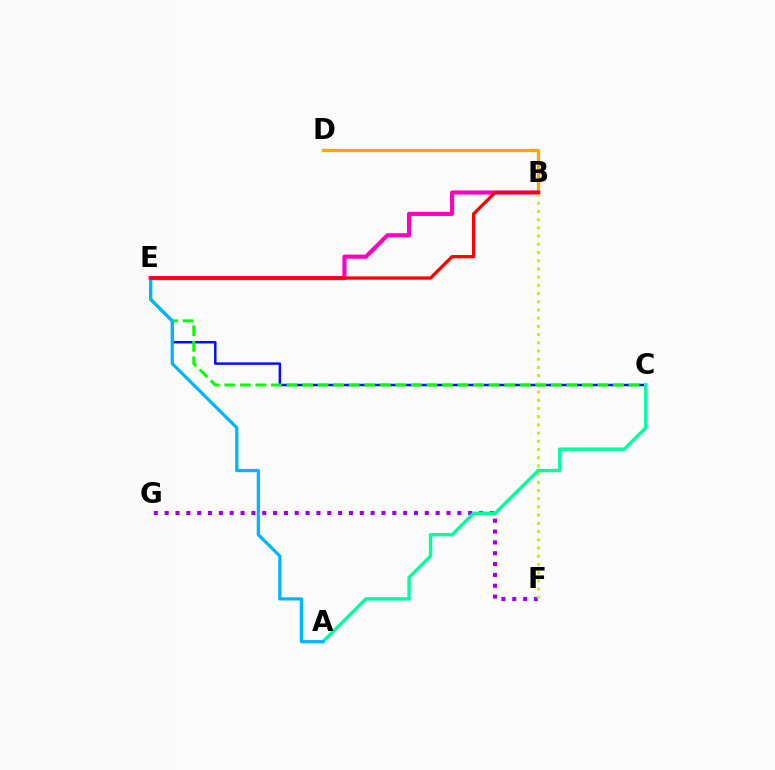{('F', 'G'): [{'color': '#9b00ff', 'line_style': 'dotted', 'thickness': 2.95}], ('B', 'D'): [{'color': '#ffa500', 'line_style': 'solid', 'thickness': 2.36}], ('B', 'E'): [{'color': '#ff00bd', 'line_style': 'solid', 'thickness': 2.97}, {'color': '#ff0000', 'line_style': 'solid', 'thickness': 2.36}], ('C', 'E'): [{'color': '#0010ff', 'line_style': 'solid', 'thickness': 1.78}, {'color': '#08ff00', 'line_style': 'dashed', 'thickness': 2.11}], ('B', 'F'): [{'color': '#b3ff00', 'line_style': 'dotted', 'thickness': 2.23}], ('A', 'C'): [{'color': '#00ff9d', 'line_style': 'solid', 'thickness': 2.44}], ('A', 'E'): [{'color': '#00b5ff', 'line_style': 'solid', 'thickness': 2.32}]}